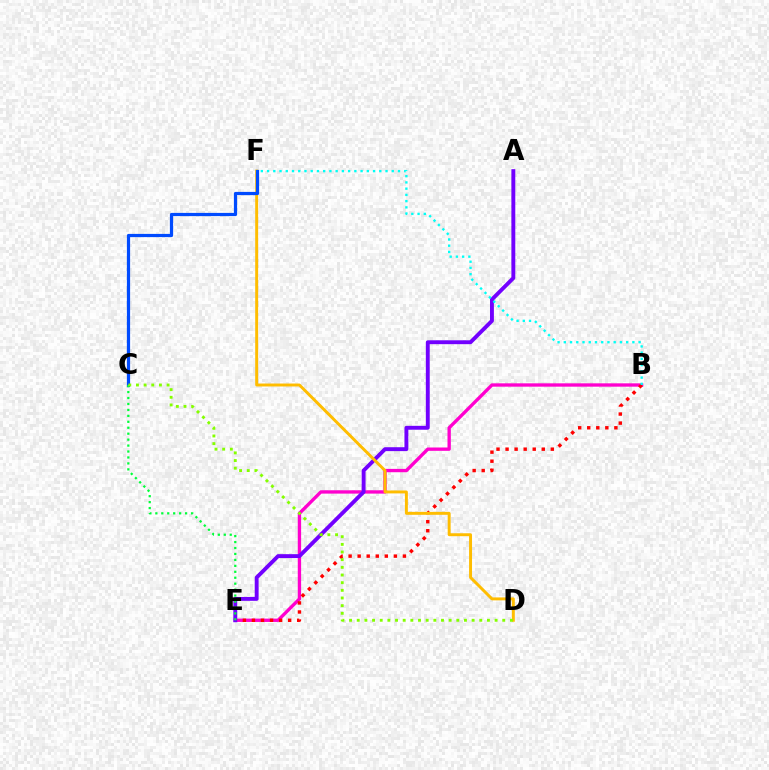{('B', 'E'): [{'color': '#ff00cf', 'line_style': 'solid', 'thickness': 2.4}, {'color': '#ff0000', 'line_style': 'dotted', 'thickness': 2.46}], ('A', 'E'): [{'color': '#7200ff', 'line_style': 'solid', 'thickness': 2.8}], ('D', 'F'): [{'color': '#ffbd00', 'line_style': 'solid', 'thickness': 2.12}], ('C', 'F'): [{'color': '#004bff', 'line_style': 'solid', 'thickness': 2.31}], ('B', 'F'): [{'color': '#00fff6', 'line_style': 'dotted', 'thickness': 1.69}], ('C', 'E'): [{'color': '#00ff39', 'line_style': 'dotted', 'thickness': 1.62}], ('C', 'D'): [{'color': '#84ff00', 'line_style': 'dotted', 'thickness': 2.08}]}